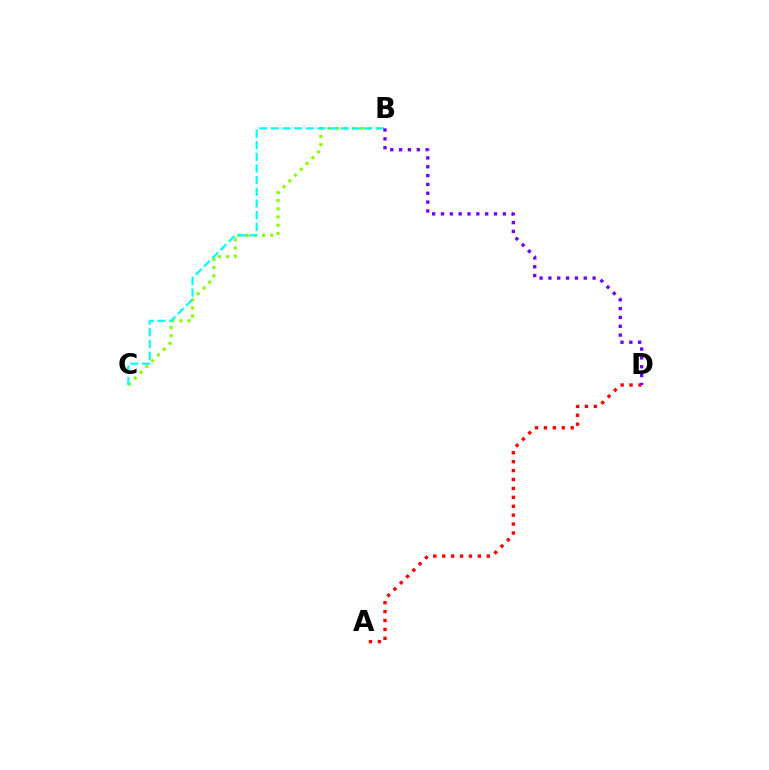{('B', 'C'): [{'color': '#84ff00', 'line_style': 'dotted', 'thickness': 2.23}, {'color': '#00fff6', 'line_style': 'dashed', 'thickness': 1.58}], ('A', 'D'): [{'color': '#ff0000', 'line_style': 'dotted', 'thickness': 2.42}], ('B', 'D'): [{'color': '#7200ff', 'line_style': 'dotted', 'thickness': 2.4}]}